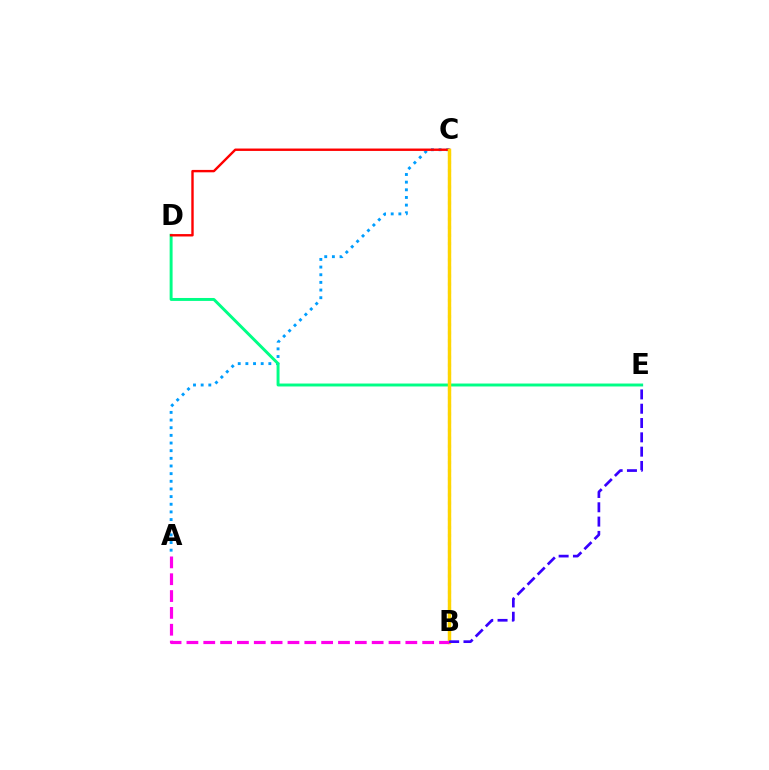{('A', 'C'): [{'color': '#009eff', 'line_style': 'dotted', 'thickness': 2.08}], ('D', 'E'): [{'color': '#00ff86', 'line_style': 'solid', 'thickness': 2.12}], ('B', 'C'): [{'color': '#4fff00', 'line_style': 'dotted', 'thickness': 2.2}, {'color': '#ffd500', 'line_style': 'solid', 'thickness': 2.47}], ('C', 'D'): [{'color': '#ff0000', 'line_style': 'solid', 'thickness': 1.73}], ('A', 'B'): [{'color': '#ff00ed', 'line_style': 'dashed', 'thickness': 2.29}], ('B', 'E'): [{'color': '#3700ff', 'line_style': 'dashed', 'thickness': 1.94}]}